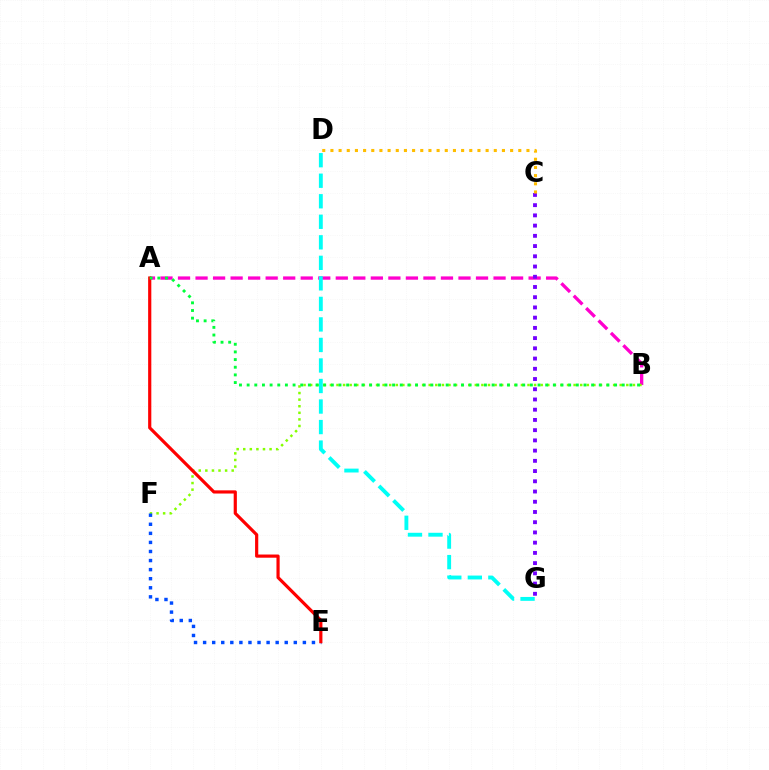{('A', 'B'): [{'color': '#ff00cf', 'line_style': 'dashed', 'thickness': 2.38}, {'color': '#00ff39', 'line_style': 'dotted', 'thickness': 2.08}], ('B', 'F'): [{'color': '#84ff00', 'line_style': 'dotted', 'thickness': 1.79}], ('C', 'G'): [{'color': '#7200ff', 'line_style': 'dotted', 'thickness': 2.78}], ('E', 'F'): [{'color': '#004bff', 'line_style': 'dotted', 'thickness': 2.46}], ('A', 'E'): [{'color': '#ff0000', 'line_style': 'solid', 'thickness': 2.29}], ('C', 'D'): [{'color': '#ffbd00', 'line_style': 'dotted', 'thickness': 2.22}], ('D', 'G'): [{'color': '#00fff6', 'line_style': 'dashed', 'thickness': 2.79}]}